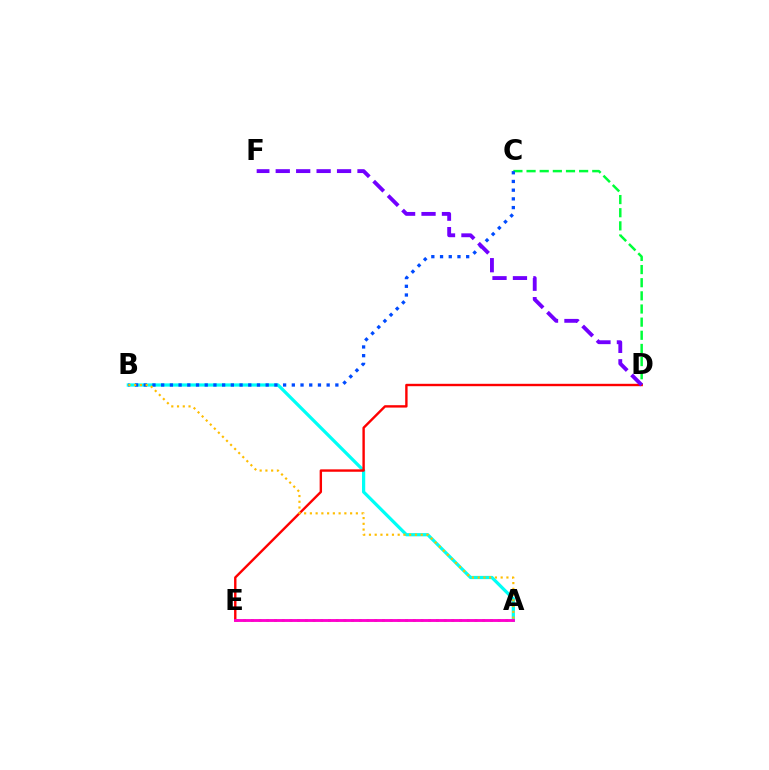{('A', 'B'): [{'color': '#00fff6', 'line_style': 'solid', 'thickness': 2.33}, {'color': '#ffbd00', 'line_style': 'dotted', 'thickness': 1.56}], ('C', 'D'): [{'color': '#00ff39', 'line_style': 'dashed', 'thickness': 1.79}], ('B', 'C'): [{'color': '#004bff', 'line_style': 'dotted', 'thickness': 2.37}], ('D', 'E'): [{'color': '#ff0000', 'line_style': 'solid', 'thickness': 1.72}], ('A', 'E'): [{'color': '#84ff00', 'line_style': 'dotted', 'thickness': 2.09}, {'color': '#ff00cf', 'line_style': 'solid', 'thickness': 2.07}], ('D', 'F'): [{'color': '#7200ff', 'line_style': 'dashed', 'thickness': 2.78}]}